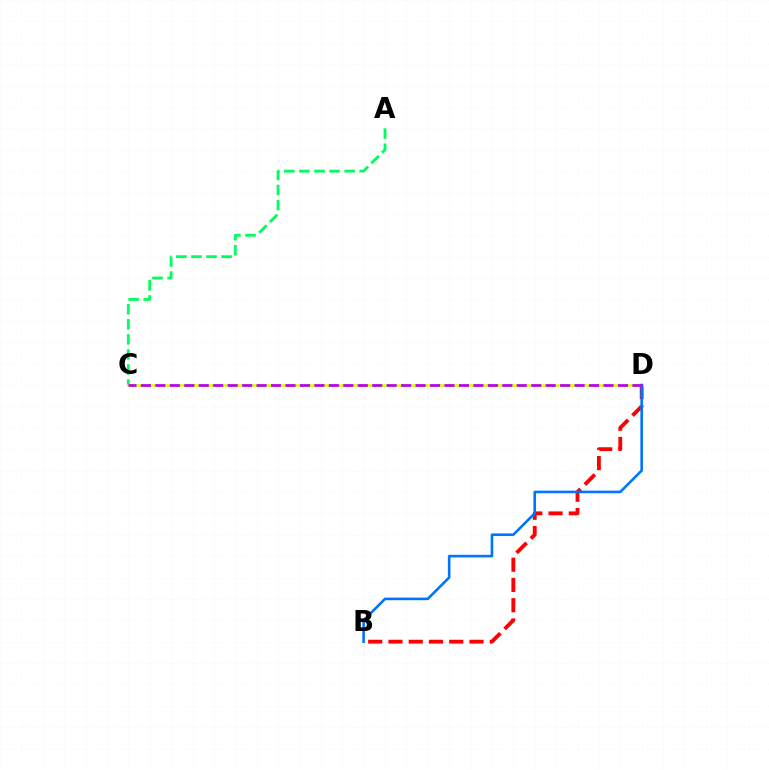{('A', 'C'): [{'color': '#00ff5c', 'line_style': 'dashed', 'thickness': 2.05}], ('B', 'D'): [{'color': '#ff0000', 'line_style': 'dashed', 'thickness': 2.75}, {'color': '#0074ff', 'line_style': 'solid', 'thickness': 1.87}], ('C', 'D'): [{'color': '#d1ff00', 'line_style': 'solid', 'thickness': 1.88}, {'color': '#b900ff', 'line_style': 'dashed', 'thickness': 1.96}]}